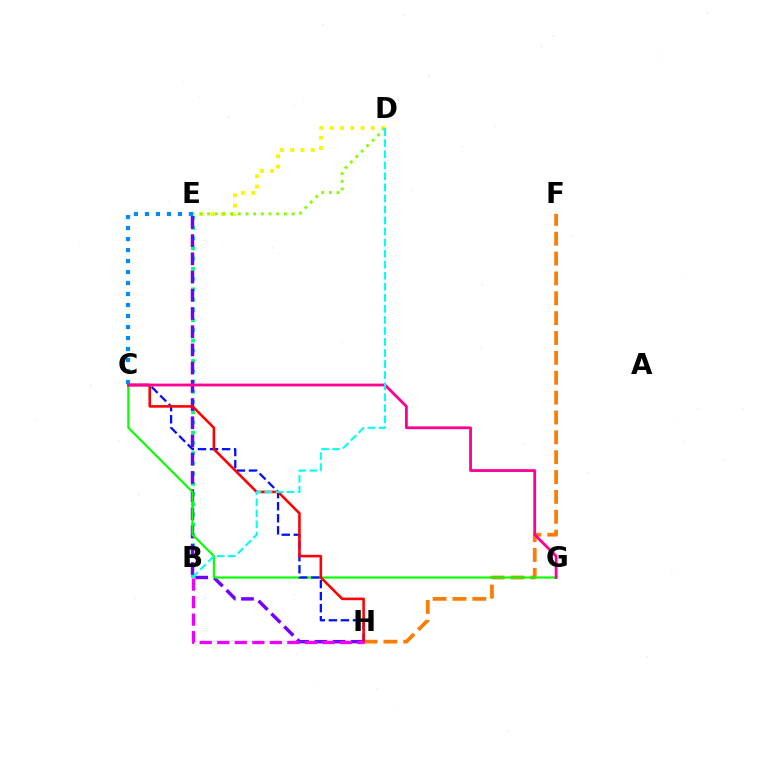{('B', 'E'): [{'color': '#00ff74', 'line_style': 'dotted', 'thickness': 2.78}], ('F', 'H'): [{'color': '#ff7c00', 'line_style': 'dashed', 'thickness': 2.7}], ('E', 'H'): [{'color': '#7200ff', 'line_style': 'dashed', 'thickness': 2.47}], ('C', 'G'): [{'color': '#08ff00', 'line_style': 'solid', 'thickness': 1.55}, {'color': '#ff0094', 'line_style': 'solid', 'thickness': 2.01}], ('C', 'H'): [{'color': '#0010ff', 'line_style': 'dashed', 'thickness': 1.64}, {'color': '#ff0000', 'line_style': 'solid', 'thickness': 1.86}], ('D', 'E'): [{'color': '#fcf500', 'line_style': 'dotted', 'thickness': 2.79}, {'color': '#84ff00', 'line_style': 'dotted', 'thickness': 2.09}], ('C', 'E'): [{'color': '#008cff', 'line_style': 'dotted', 'thickness': 2.99}], ('B', 'D'): [{'color': '#00fff6', 'line_style': 'dashed', 'thickness': 1.5}], ('B', 'H'): [{'color': '#ee00ff', 'line_style': 'dashed', 'thickness': 2.38}]}